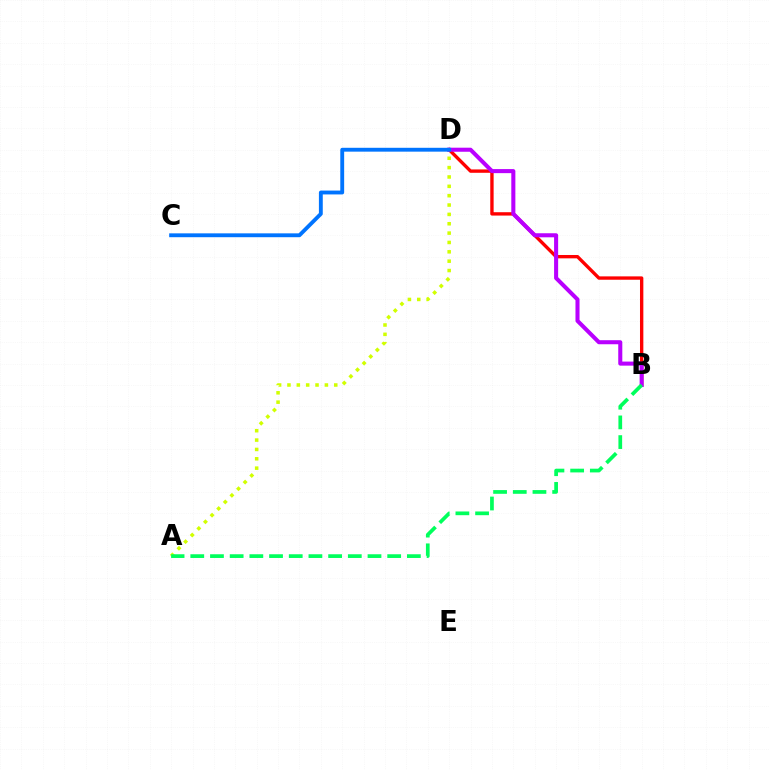{('A', 'D'): [{'color': '#d1ff00', 'line_style': 'dotted', 'thickness': 2.54}], ('B', 'D'): [{'color': '#ff0000', 'line_style': 'solid', 'thickness': 2.42}, {'color': '#b900ff', 'line_style': 'solid', 'thickness': 2.92}], ('A', 'B'): [{'color': '#00ff5c', 'line_style': 'dashed', 'thickness': 2.68}], ('C', 'D'): [{'color': '#0074ff', 'line_style': 'solid', 'thickness': 2.78}]}